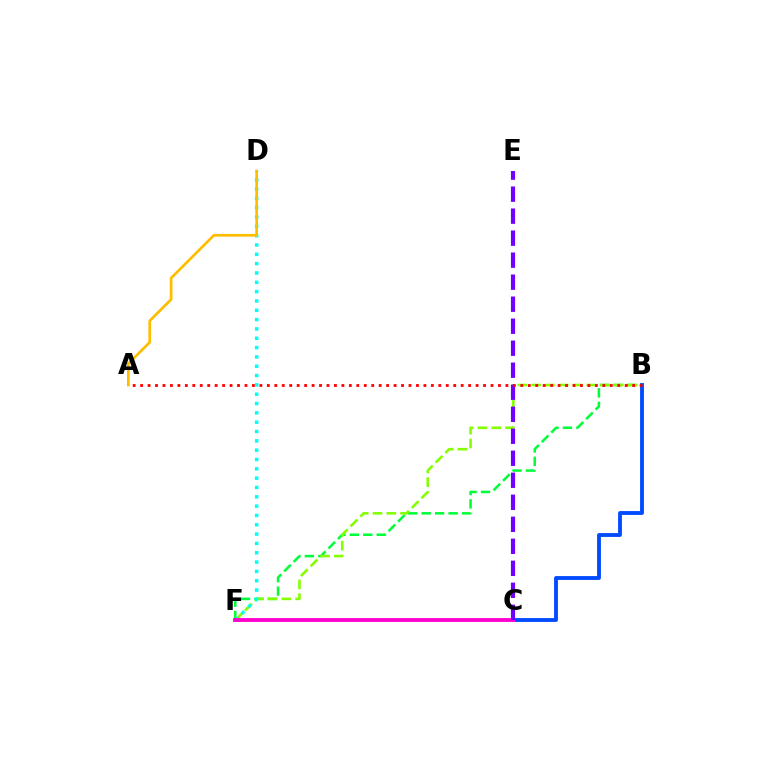{('B', 'F'): [{'color': '#00ff39', 'line_style': 'dashed', 'thickness': 1.83}, {'color': '#84ff00', 'line_style': 'dashed', 'thickness': 1.87}], ('B', 'C'): [{'color': '#004bff', 'line_style': 'solid', 'thickness': 2.76}], ('D', 'F'): [{'color': '#00fff6', 'line_style': 'dotted', 'thickness': 2.53}], ('A', 'D'): [{'color': '#ffbd00', 'line_style': 'solid', 'thickness': 1.95}], ('C', 'F'): [{'color': '#ff00cf', 'line_style': 'solid', 'thickness': 2.77}], ('C', 'E'): [{'color': '#7200ff', 'line_style': 'dashed', 'thickness': 2.99}], ('A', 'B'): [{'color': '#ff0000', 'line_style': 'dotted', 'thickness': 2.03}]}